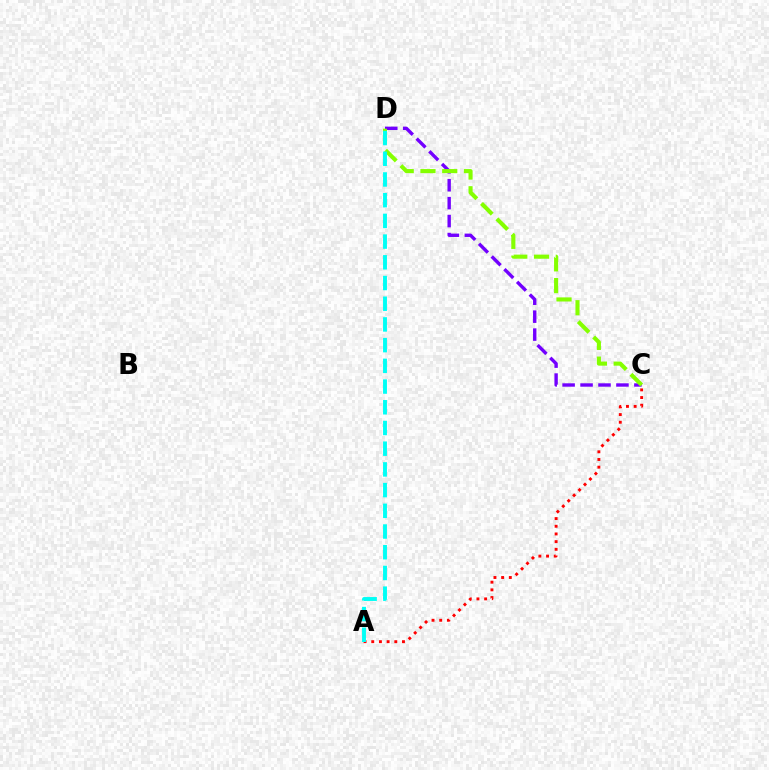{('C', 'D'): [{'color': '#7200ff', 'line_style': 'dashed', 'thickness': 2.44}, {'color': '#84ff00', 'line_style': 'dashed', 'thickness': 2.96}], ('A', 'C'): [{'color': '#ff0000', 'line_style': 'dotted', 'thickness': 2.09}], ('A', 'D'): [{'color': '#00fff6', 'line_style': 'dashed', 'thickness': 2.81}]}